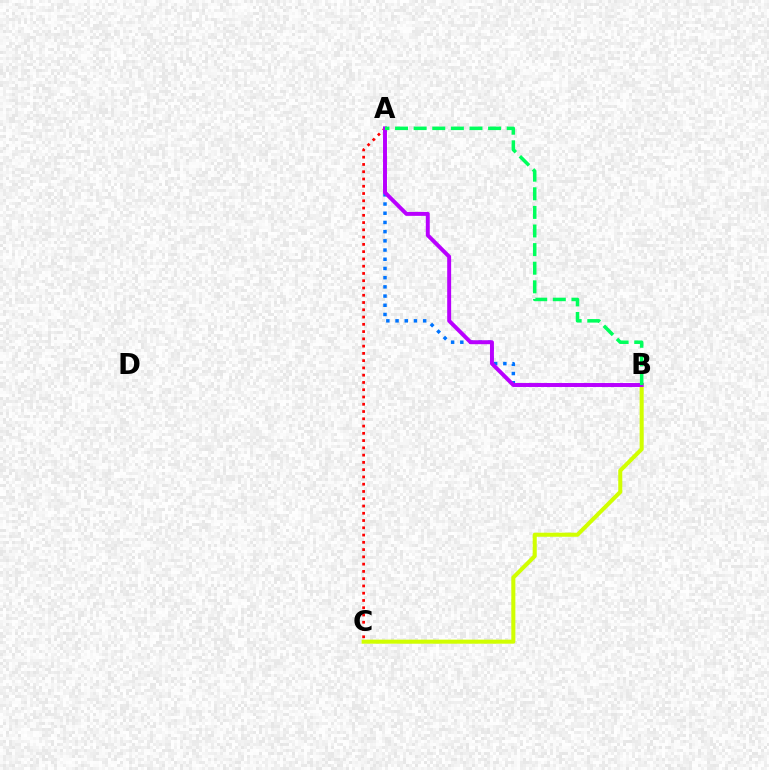{('A', 'B'): [{'color': '#0074ff', 'line_style': 'dotted', 'thickness': 2.5}, {'color': '#b900ff', 'line_style': 'solid', 'thickness': 2.84}, {'color': '#00ff5c', 'line_style': 'dashed', 'thickness': 2.53}], ('A', 'C'): [{'color': '#ff0000', 'line_style': 'dotted', 'thickness': 1.97}], ('B', 'C'): [{'color': '#d1ff00', 'line_style': 'solid', 'thickness': 2.92}]}